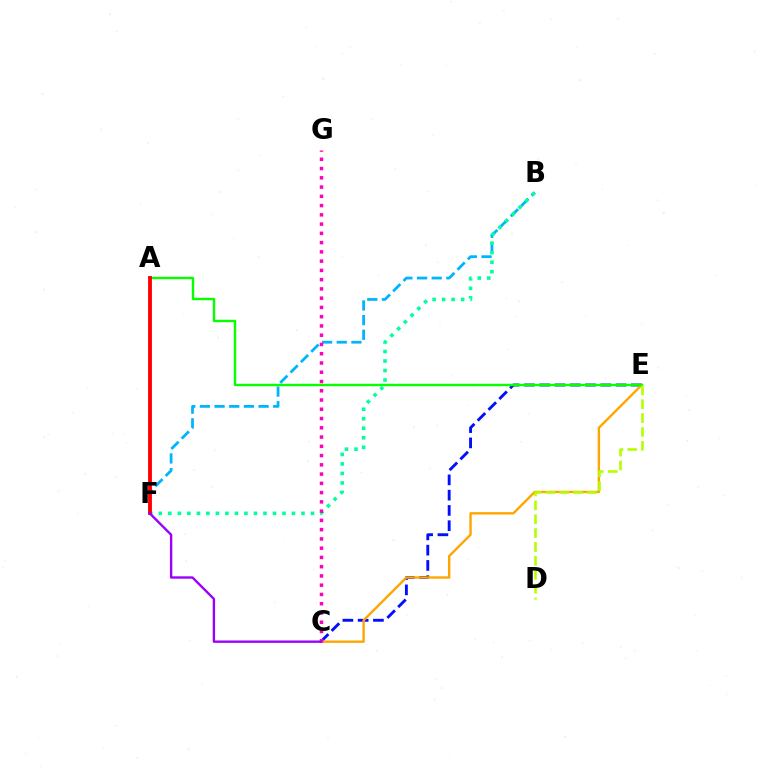{('C', 'E'): [{'color': '#0010ff', 'line_style': 'dashed', 'thickness': 2.08}, {'color': '#ffa500', 'line_style': 'solid', 'thickness': 1.71}], ('B', 'F'): [{'color': '#00b5ff', 'line_style': 'dashed', 'thickness': 1.99}, {'color': '#00ff9d', 'line_style': 'dotted', 'thickness': 2.58}], ('A', 'E'): [{'color': '#08ff00', 'line_style': 'solid', 'thickness': 1.73}], ('A', 'F'): [{'color': '#ff0000', 'line_style': 'solid', 'thickness': 2.77}], ('D', 'E'): [{'color': '#b3ff00', 'line_style': 'dashed', 'thickness': 1.89}], ('C', 'G'): [{'color': '#ff00bd', 'line_style': 'dotted', 'thickness': 2.52}], ('C', 'F'): [{'color': '#9b00ff', 'line_style': 'solid', 'thickness': 1.7}]}